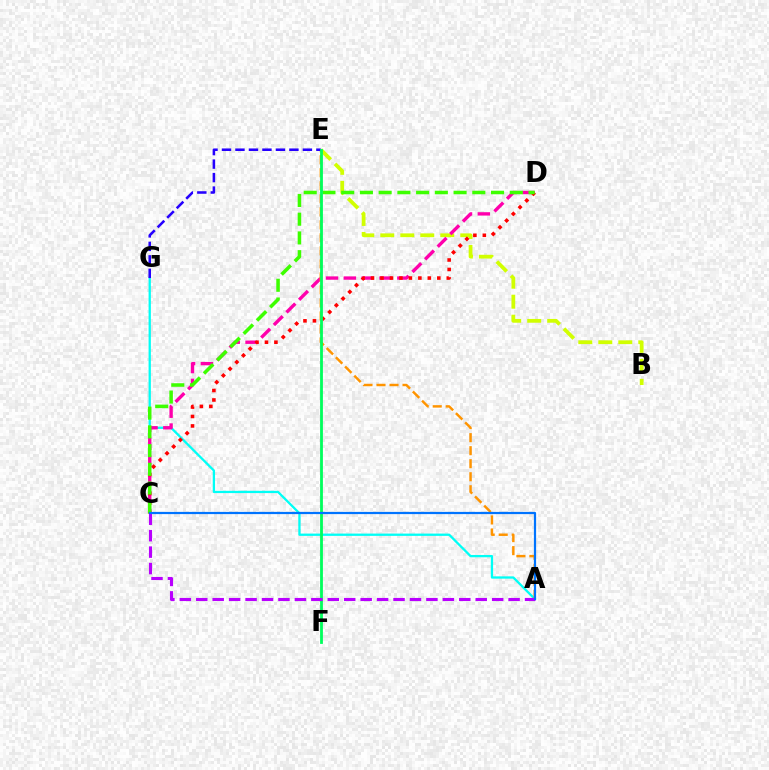{('A', 'G'): [{'color': '#00fff6', 'line_style': 'solid', 'thickness': 1.65}], ('B', 'E'): [{'color': '#d1ff00', 'line_style': 'dashed', 'thickness': 2.72}], ('C', 'D'): [{'color': '#ff00ac', 'line_style': 'dashed', 'thickness': 2.42}, {'color': '#ff0000', 'line_style': 'dotted', 'thickness': 2.57}, {'color': '#3dff00', 'line_style': 'dashed', 'thickness': 2.54}], ('A', 'E'): [{'color': '#ff9400', 'line_style': 'dashed', 'thickness': 1.77}], ('E', 'G'): [{'color': '#2500ff', 'line_style': 'dashed', 'thickness': 1.83}], ('E', 'F'): [{'color': '#00ff5c', 'line_style': 'solid', 'thickness': 2.02}], ('A', 'C'): [{'color': '#b900ff', 'line_style': 'dashed', 'thickness': 2.23}, {'color': '#0074ff', 'line_style': 'solid', 'thickness': 1.59}]}